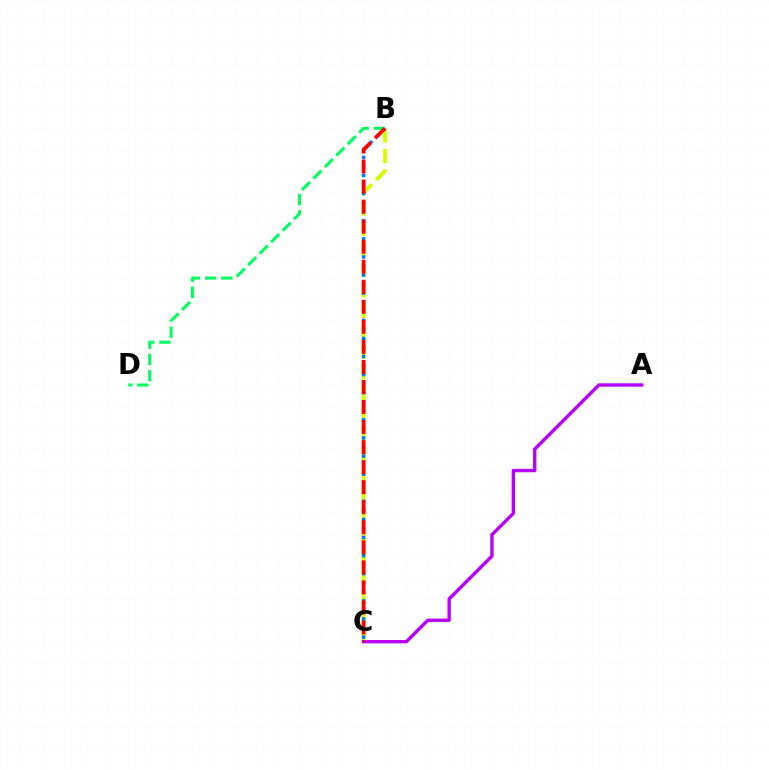{('B', 'C'): [{'color': '#d1ff00', 'line_style': 'dashed', 'thickness': 2.78}, {'color': '#0074ff', 'line_style': 'dotted', 'thickness': 2.46}, {'color': '#ff0000', 'line_style': 'dashed', 'thickness': 2.72}], ('A', 'C'): [{'color': '#b900ff', 'line_style': 'solid', 'thickness': 2.42}], ('B', 'D'): [{'color': '#00ff5c', 'line_style': 'dashed', 'thickness': 2.2}]}